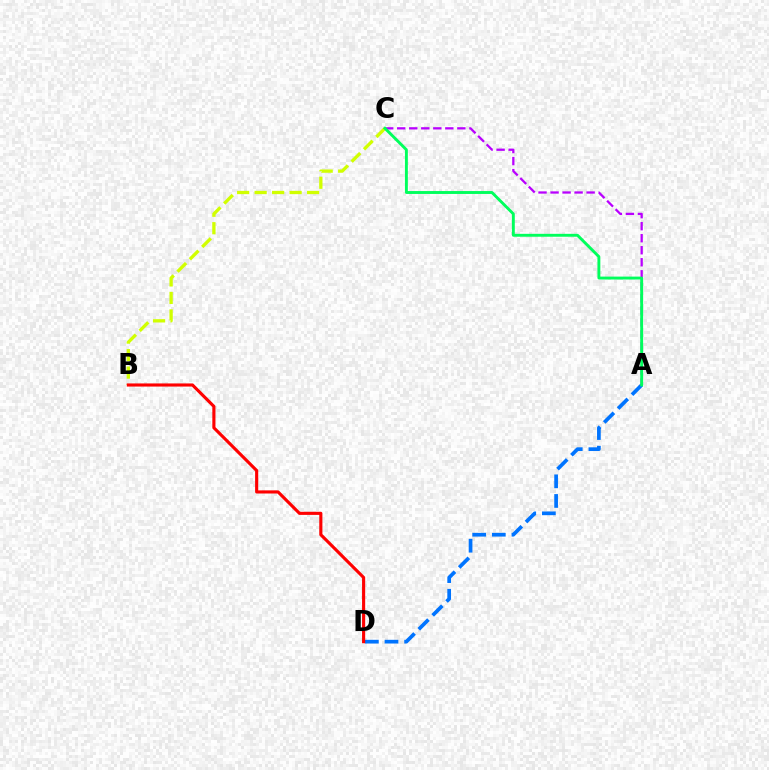{('B', 'C'): [{'color': '#d1ff00', 'line_style': 'dashed', 'thickness': 2.38}], ('A', 'C'): [{'color': '#b900ff', 'line_style': 'dashed', 'thickness': 1.63}, {'color': '#00ff5c', 'line_style': 'solid', 'thickness': 2.09}], ('A', 'D'): [{'color': '#0074ff', 'line_style': 'dashed', 'thickness': 2.67}], ('B', 'D'): [{'color': '#ff0000', 'line_style': 'solid', 'thickness': 2.25}]}